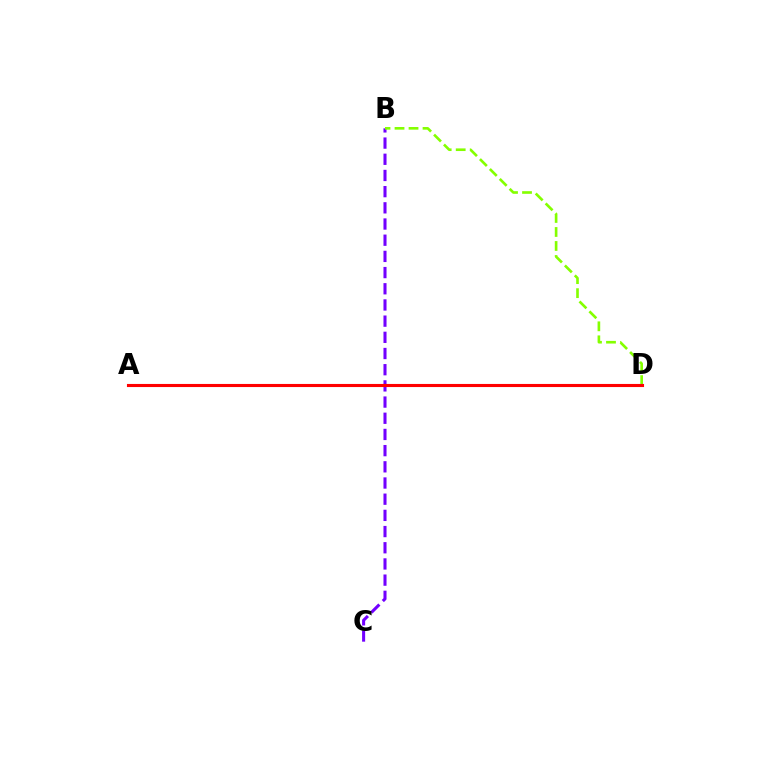{('A', 'D'): [{'color': '#00fff6', 'line_style': 'dotted', 'thickness': 1.82}, {'color': '#ff0000', 'line_style': 'solid', 'thickness': 2.23}], ('B', 'C'): [{'color': '#7200ff', 'line_style': 'dashed', 'thickness': 2.2}], ('B', 'D'): [{'color': '#84ff00', 'line_style': 'dashed', 'thickness': 1.9}]}